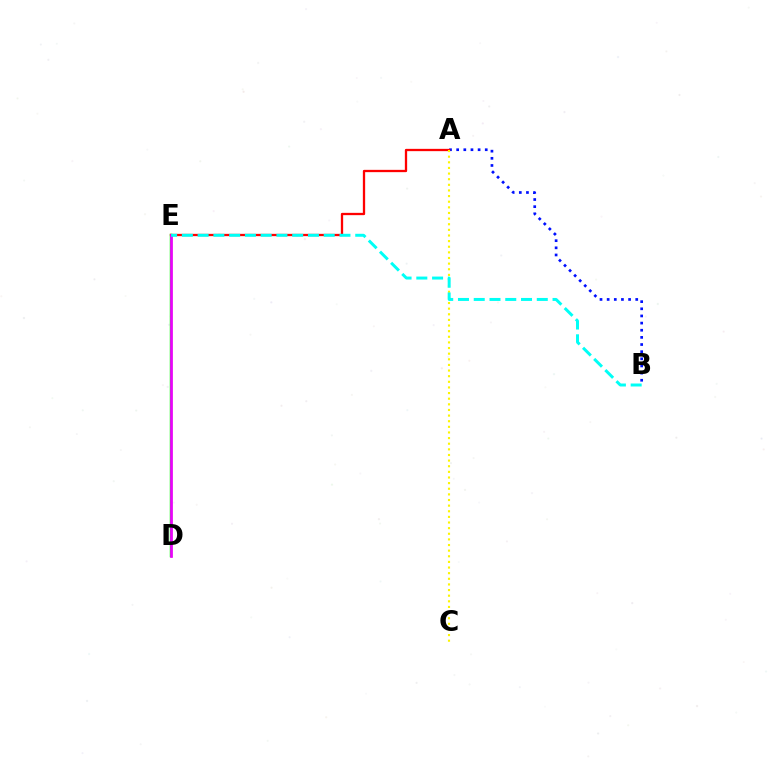{('A', 'B'): [{'color': '#0010ff', 'line_style': 'dotted', 'thickness': 1.94}], ('D', 'E'): [{'color': '#08ff00', 'line_style': 'solid', 'thickness': 1.78}, {'color': '#ee00ff', 'line_style': 'solid', 'thickness': 1.95}], ('A', 'E'): [{'color': '#ff0000', 'line_style': 'solid', 'thickness': 1.66}], ('A', 'C'): [{'color': '#fcf500', 'line_style': 'dotted', 'thickness': 1.53}], ('B', 'E'): [{'color': '#00fff6', 'line_style': 'dashed', 'thickness': 2.14}]}